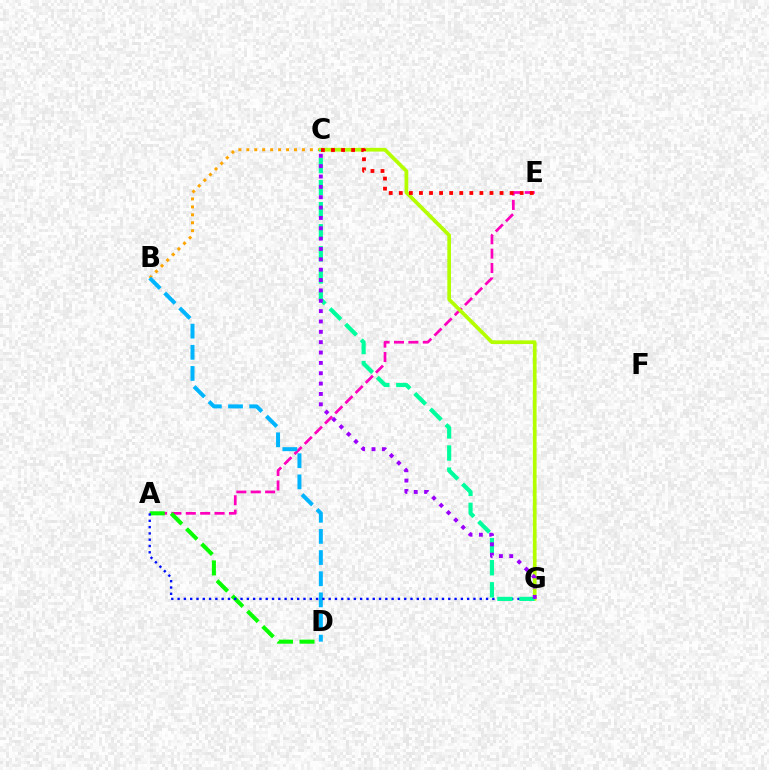{('A', 'E'): [{'color': '#ff00bd', 'line_style': 'dashed', 'thickness': 1.96}], ('A', 'D'): [{'color': '#08ff00', 'line_style': 'dashed', 'thickness': 2.93}], ('B', 'C'): [{'color': '#ffa500', 'line_style': 'dotted', 'thickness': 2.16}], ('B', 'D'): [{'color': '#00b5ff', 'line_style': 'dashed', 'thickness': 2.87}], ('C', 'G'): [{'color': '#b3ff00', 'line_style': 'solid', 'thickness': 2.67}, {'color': '#00ff9d', 'line_style': 'dashed', 'thickness': 3.0}, {'color': '#9b00ff', 'line_style': 'dotted', 'thickness': 2.81}], ('A', 'G'): [{'color': '#0010ff', 'line_style': 'dotted', 'thickness': 1.71}], ('C', 'E'): [{'color': '#ff0000', 'line_style': 'dotted', 'thickness': 2.74}]}